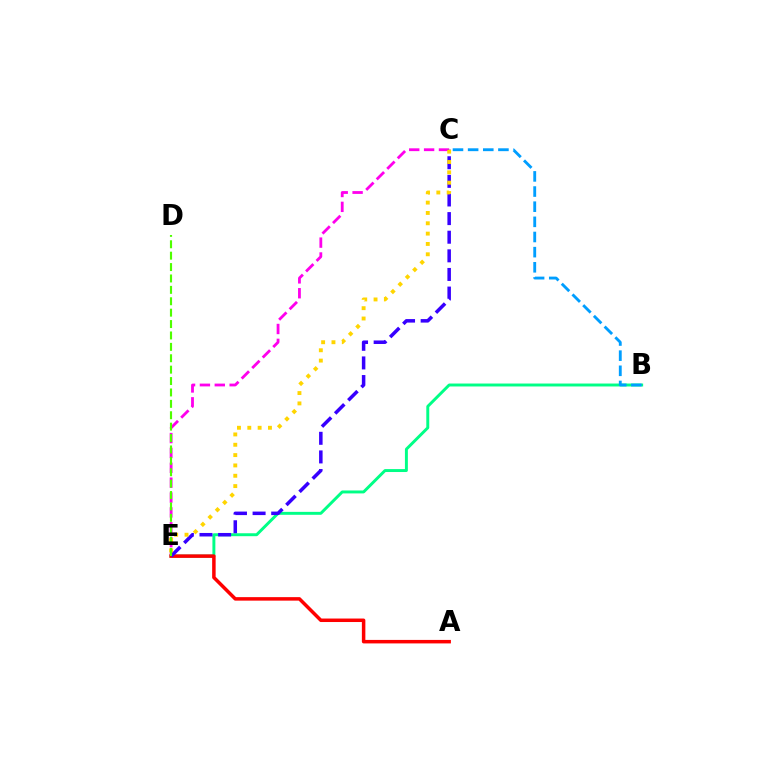{('B', 'E'): [{'color': '#00ff86', 'line_style': 'solid', 'thickness': 2.12}], ('C', 'E'): [{'color': '#ff00ed', 'line_style': 'dashed', 'thickness': 2.02}, {'color': '#3700ff', 'line_style': 'dashed', 'thickness': 2.53}, {'color': '#ffd500', 'line_style': 'dotted', 'thickness': 2.81}], ('A', 'E'): [{'color': '#ff0000', 'line_style': 'solid', 'thickness': 2.52}], ('B', 'C'): [{'color': '#009eff', 'line_style': 'dashed', 'thickness': 2.06}], ('D', 'E'): [{'color': '#4fff00', 'line_style': 'dashed', 'thickness': 1.55}]}